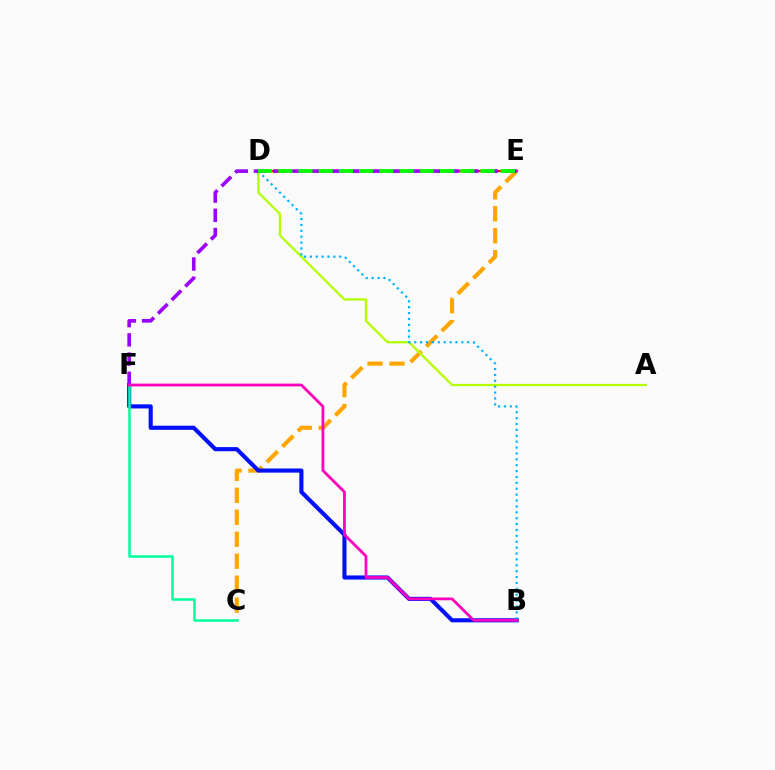{('D', 'E'): [{'color': '#ff0000', 'line_style': 'solid', 'thickness': 1.6}, {'color': '#08ff00', 'line_style': 'dashed', 'thickness': 2.75}], ('C', 'E'): [{'color': '#ffa500', 'line_style': 'dashed', 'thickness': 2.98}], ('A', 'D'): [{'color': '#b3ff00', 'line_style': 'solid', 'thickness': 1.64}], ('B', 'F'): [{'color': '#0010ff', 'line_style': 'solid', 'thickness': 2.96}, {'color': '#ff00bd', 'line_style': 'solid', 'thickness': 2.0}], ('C', 'F'): [{'color': '#00ff9d', 'line_style': 'solid', 'thickness': 1.82}], ('E', 'F'): [{'color': '#9b00ff', 'line_style': 'dashed', 'thickness': 2.61}], ('B', 'D'): [{'color': '#00b5ff', 'line_style': 'dotted', 'thickness': 1.6}]}